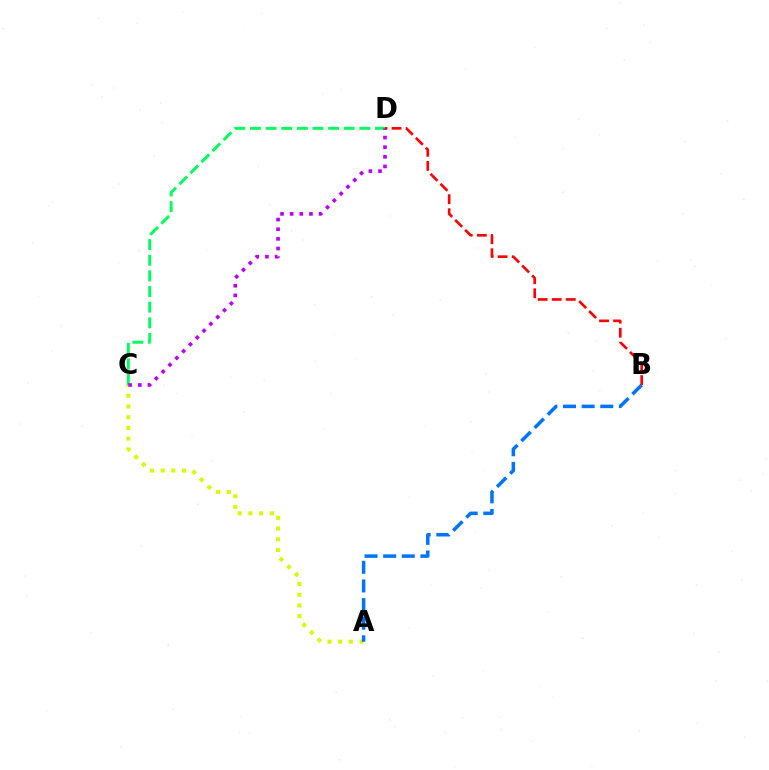{('C', 'D'): [{'color': '#00ff5c', 'line_style': 'dashed', 'thickness': 2.12}, {'color': '#b900ff', 'line_style': 'dotted', 'thickness': 2.62}], ('A', 'C'): [{'color': '#d1ff00', 'line_style': 'dotted', 'thickness': 2.91}], ('A', 'B'): [{'color': '#0074ff', 'line_style': 'dashed', 'thickness': 2.53}], ('B', 'D'): [{'color': '#ff0000', 'line_style': 'dashed', 'thickness': 1.91}]}